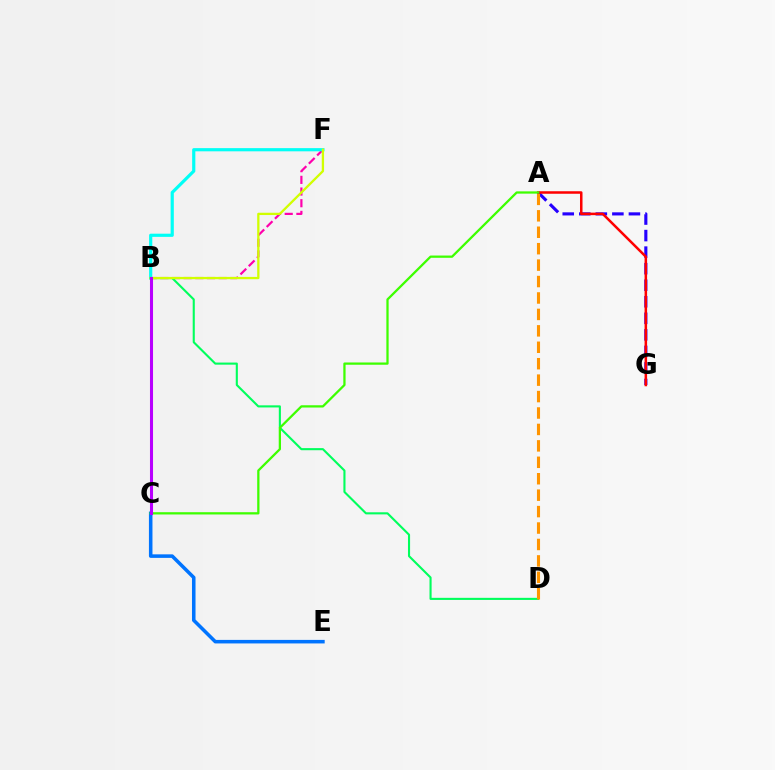{('A', 'G'): [{'color': '#2500ff', 'line_style': 'dashed', 'thickness': 2.25}, {'color': '#ff0000', 'line_style': 'solid', 'thickness': 1.81}], ('B', 'F'): [{'color': '#ff00ac', 'line_style': 'dashed', 'thickness': 1.59}, {'color': '#00fff6', 'line_style': 'solid', 'thickness': 2.29}, {'color': '#d1ff00', 'line_style': 'solid', 'thickness': 1.65}], ('B', 'D'): [{'color': '#00ff5c', 'line_style': 'solid', 'thickness': 1.52}], ('A', 'D'): [{'color': '#ff9400', 'line_style': 'dashed', 'thickness': 2.23}], ('C', 'E'): [{'color': '#0074ff', 'line_style': 'solid', 'thickness': 2.55}], ('A', 'C'): [{'color': '#3dff00', 'line_style': 'solid', 'thickness': 1.63}], ('B', 'C'): [{'color': '#b900ff', 'line_style': 'solid', 'thickness': 2.2}]}